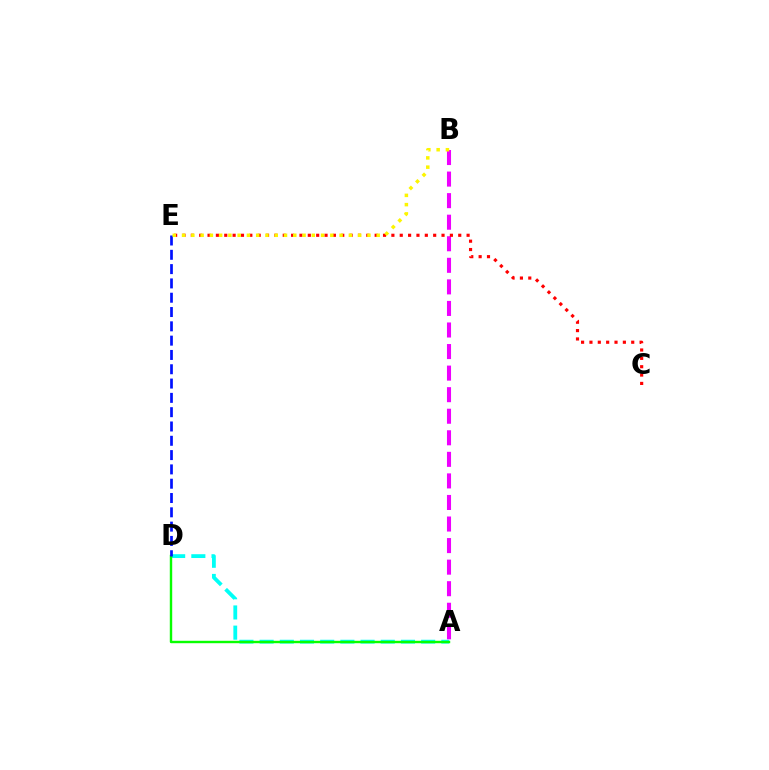{('A', 'D'): [{'color': '#00fff6', 'line_style': 'dashed', 'thickness': 2.74}, {'color': '#08ff00', 'line_style': 'solid', 'thickness': 1.74}], ('A', 'B'): [{'color': '#ee00ff', 'line_style': 'dashed', 'thickness': 2.93}], ('D', 'E'): [{'color': '#0010ff', 'line_style': 'dashed', 'thickness': 1.94}], ('C', 'E'): [{'color': '#ff0000', 'line_style': 'dotted', 'thickness': 2.27}], ('B', 'E'): [{'color': '#fcf500', 'line_style': 'dotted', 'thickness': 2.52}]}